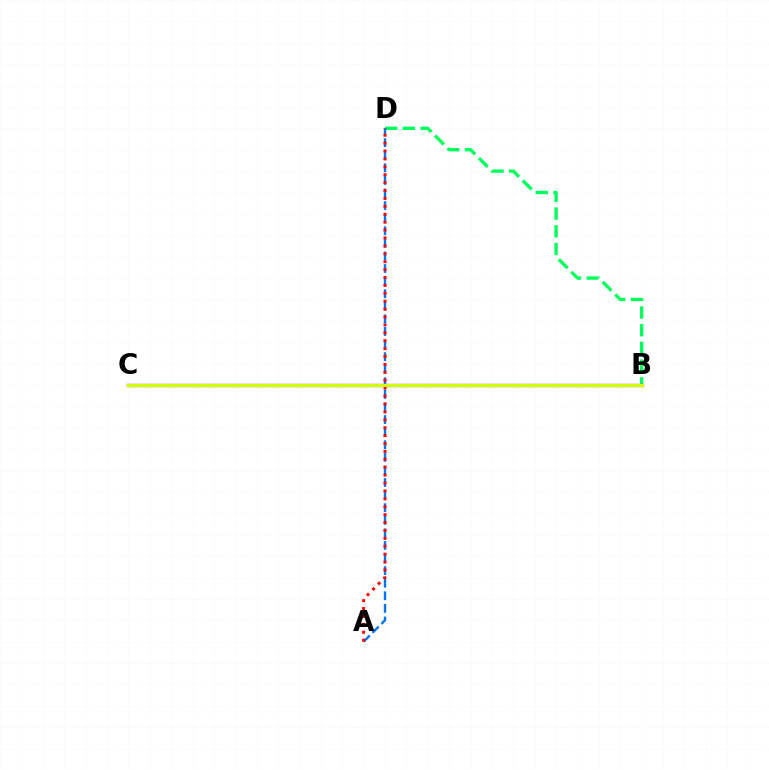{('B', 'D'): [{'color': '#00ff5c', 'line_style': 'dashed', 'thickness': 2.41}], ('A', 'D'): [{'color': '#0074ff', 'line_style': 'dashed', 'thickness': 1.71}, {'color': '#ff0000', 'line_style': 'dotted', 'thickness': 2.15}], ('B', 'C'): [{'color': '#b900ff', 'line_style': 'solid', 'thickness': 2.36}, {'color': '#d1ff00', 'line_style': 'solid', 'thickness': 2.33}]}